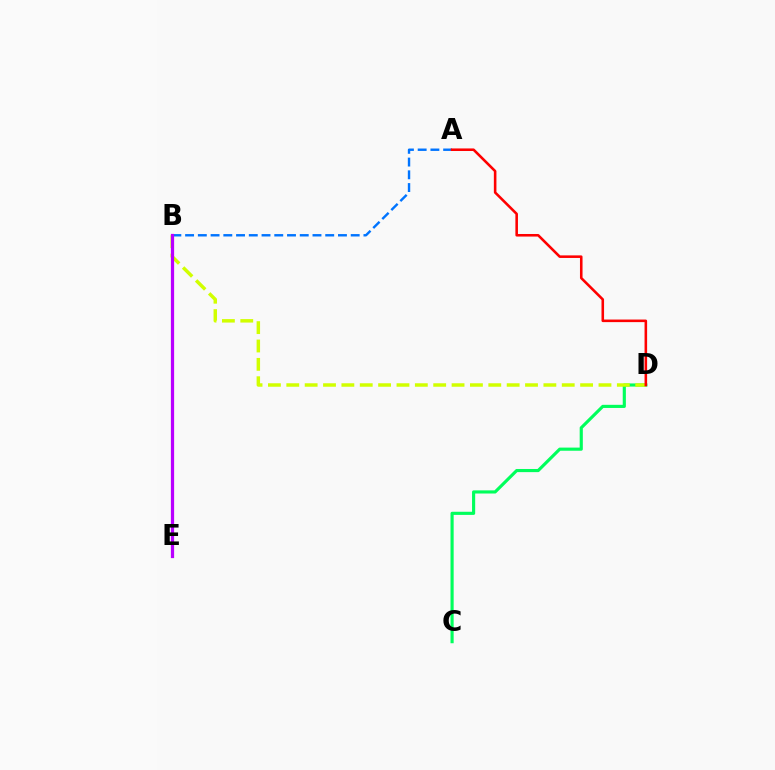{('C', 'D'): [{'color': '#00ff5c', 'line_style': 'solid', 'thickness': 2.26}], ('B', 'D'): [{'color': '#d1ff00', 'line_style': 'dashed', 'thickness': 2.49}], ('A', 'B'): [{'color': '#0074ff', 'line_style': 'dashed', 'thickness': 1.73}], ('B', 'E'): [{'color': '#b900ff', 'line_style': 'solid', 'thickness': 2.33}], ('A', 'D'): [{'color': '#ff0000', 'line_style': 'solid', 'thickness': 1.85}]}